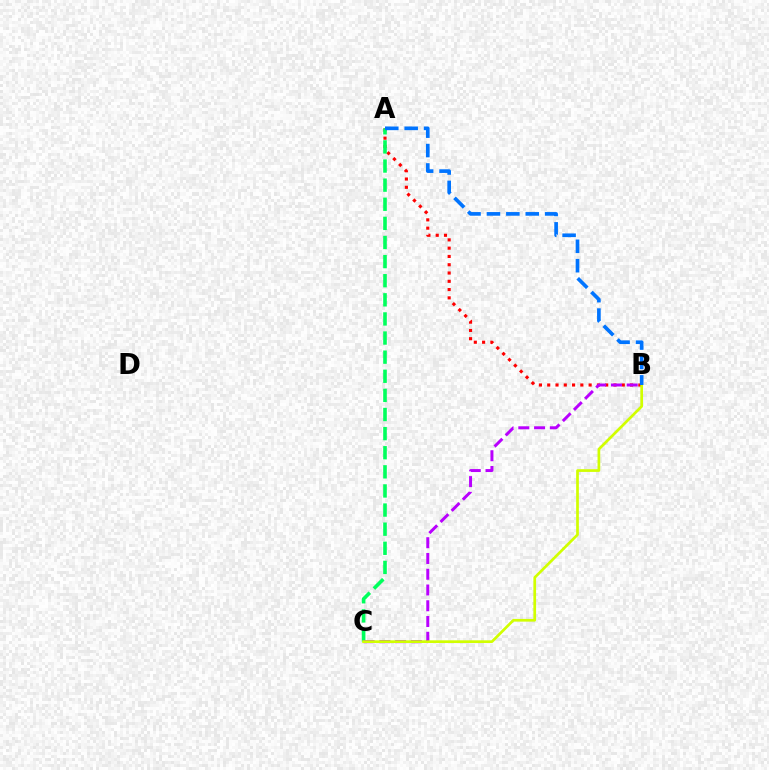{('A', 'B'): [{'color': '#ff0000', 'line_style': 'dotted', 'thickness': 2.25}, {'color': '#0074ff', 'line_style': 'dashed', 'thickness': 2.64}], ('A', 'C'): [{'color': '#00ff5c', 'line_style': 'dashed', 'thickness': 2.6}], ('B', 'C'): [{'color': '#b900ff', 'line_style': 'dashed', 'thickness': 2.14}, {'color': '#d1ff00', 'line_style': 'solid', 'thickness': 1.95}]}